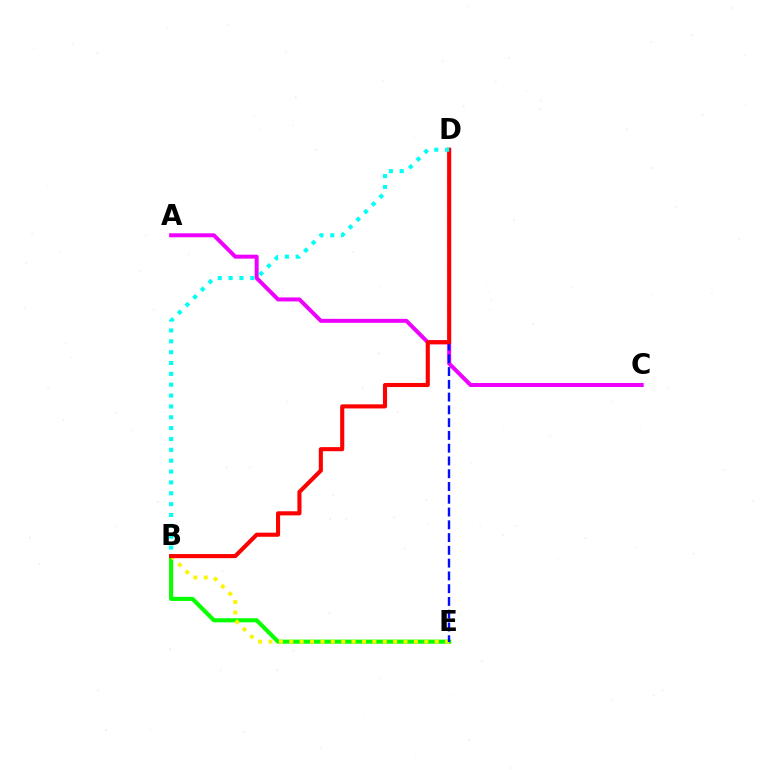{('B', 'E'): [{'color': '#08ff00', 'line_style': 'solid', 'thickness': 2.95}, {'color': '#fcf500', 'line_style': 'dotted', 'thickness': 2.82}], ('A', 'C'): [{'color': '#ee00ff', 'line_style': 'solid', 'thickness': 2.86}], ('D', 'E'): [{'color': '#0010ff', 'line_style': 'dashed', 'thickness': 1.73}], ('B', 'D'): [{'color': '#ff0000', 'line_style': 'solid', 'thickness': 2.95}, {'color': '#00fff6', 'line_style': 'dotted', 'thickness': 2.95}]}